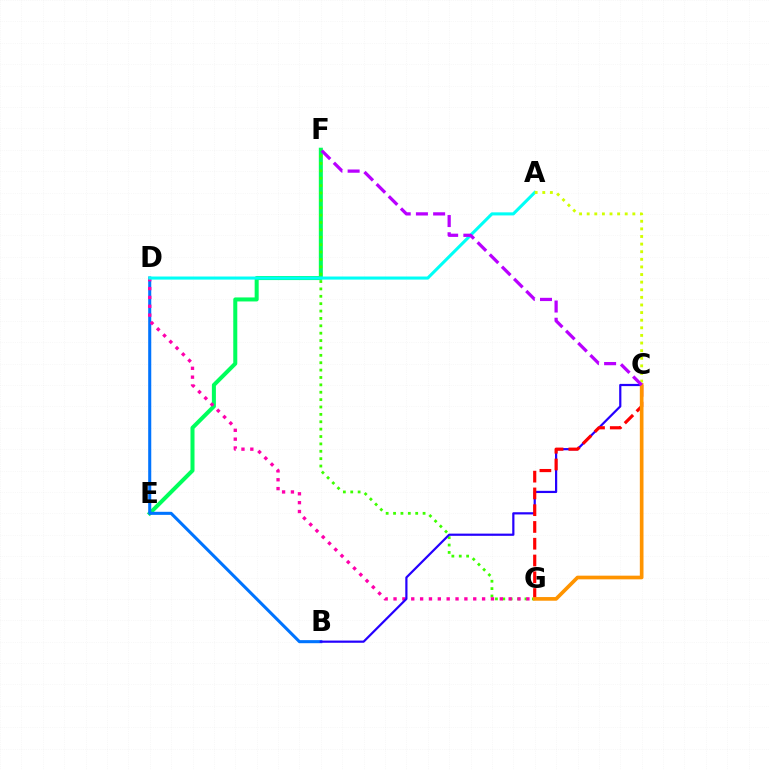{('E', 'F'): [{'color': '#00ff5c', 'line_style': 'solid', 'thickness': 2.9}], ('B', 'D'): [{'color': '#0074ff', 'line_style': 'solid', 'thickness': 2.2}], ('F', 'G'): [{'color': '#3dff00', 'line_style': 'dotted', 'thickness': 2.01}], ('D', 'G'): [{'color': '#ff00ac', 'line_style': 'dotted', 'thickness': 2.41}], ('A', 'D'): [{'color': '#00fff6', 'line_style': 'solid', 'thickness': 2.21}], ('B', 'C'): [{'color': '#2500ff', 'line_style': 'solid', 'thickness': 1.59}], ('C', 'G'): [{'color': '#ff0000', 'line_style': 'dashed', 'thickness': 2.28}, {'color': '#ff9400', 'line_style': 'solid', 'thickness': 2.64}], ('A', 'C'): [{'color': '#d1ff00', 'line_style': 'dotted', 'thickness': 2.07}], ('C', 'F'): [{'color': '#b900ff', 'line_style': 'dashed', 'thickness': 2.34}]}